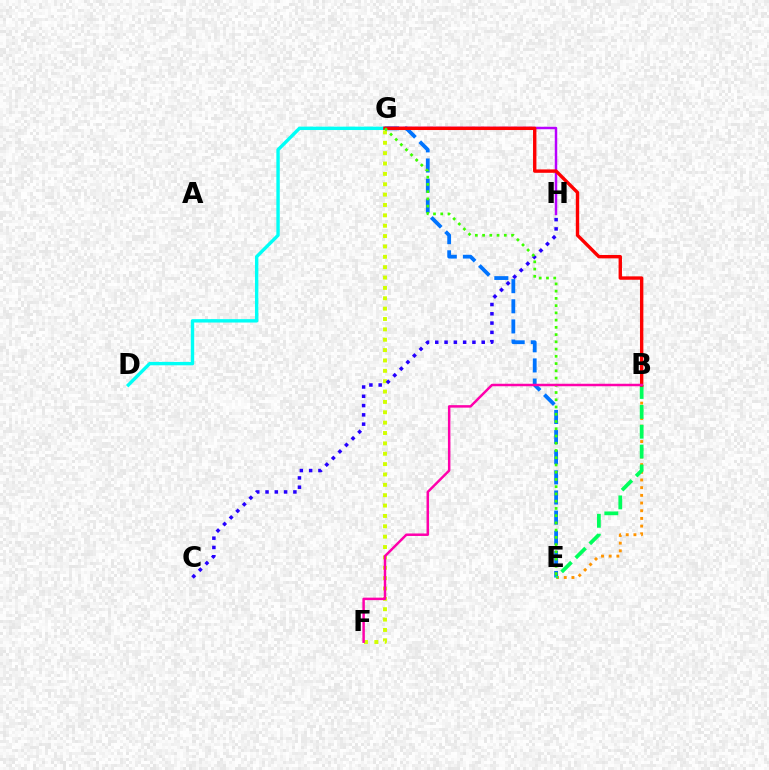{('E', 'G'): [{'color': '#0074ff', 'line_style': 'dashed', 'thickness': 2.73}, {'color': '#3dff00', 'line_style': 'dotted', 'thickness': 1.97}], ('D', 'G'): [{'color': '#00fff6', 'line_style': 'solid', 'thickness': 2.44}], ('G', 'H'): [{'color': '#b900ff', 'line_style': 'solid', 'thickness': 1.77}], ('B', 'E'): [{'color': '#ff9400', 'line_style': 'dotted', 'thickness': 2.09}, {'color': '#00ff5c', 'line_style': 'dashed', 'thickness': 2.7}], ('F', 'G'): [{'color': '#d1ff00', 'line_style': 'dotted', 'thickness': 2.82}], ('B', 'G'): [{'color': '#ff0000', 'line_style': 'solid', 'thickness': 2.44}], ('C', 'H'): [{'color': '#2500ff', 'line_style': 'dotted', 'thickness': 2.52}], ('B', 'F'): [{'color': '#ff00ac', 'line_style': 'solid', 'thickness': 1.79}]}